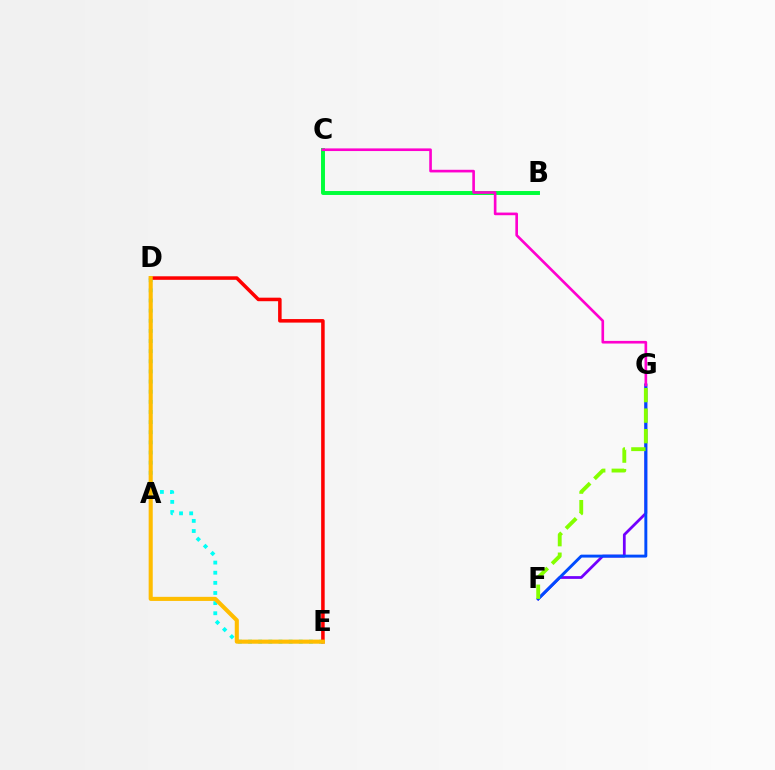{('D', 'E'): [{'color': '#00fff6', 'line_style': 'dotted', 'thickness': 2.75}, {'color': '#ff0000', 'line_style': 'solid', 'thickness': 2.54}, {'color': '#ffbd00', 'line_style': 'solid', 'thickness': 2.94}], ('F', 'G'): [{'color': '#7200ff', 'line_style': 'solid', 'thickness': 1.99}, {'color': '#004bff', 'line_style': 'solid', 'thickness': 2.11}, {'color': '#84ff00', 'line_style': 'dashed', 'thickness': 2.79}], ('B', 'C'): [{'color': '#00ff39', 'line_style': 'solid', 'thickness': 2.83}], ('C', 'G'): [{'color': '#ff00cf', 'line_style': 'solid', 'thickness': 1.9}]}